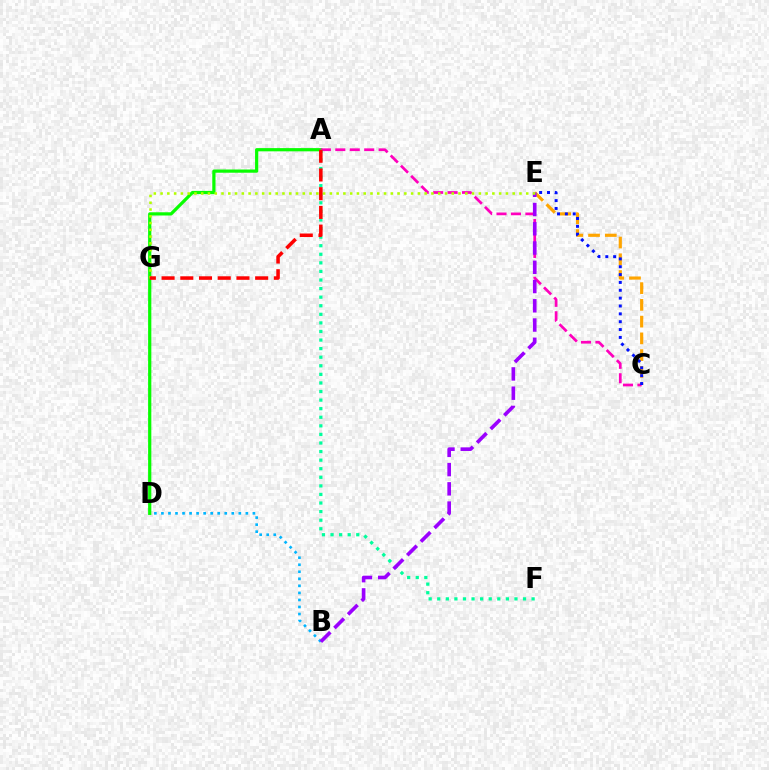{('B', 'D'): [{'color': '#00b5ff', 'line_style': 'dotted', 'thickness': 1.91}], ('C', 'E'): [{'color': '#ffa500', 'line_style': 'dashed', 'thickness': 2.27}, {'color': '#0010ff', 'line_style': 'dotted', 'thickness': 2.13}], ('A', 'D'): [{'color': '#08ff00', 'line_style': 'solid', 'thickness': 2.31}], ('A', 'C'): [{'color': '#ff00bd', 'line_style': 'dashed', 'thickness': 1.96}], ('A', 'F'): [{'color': '#00ff9d', 'line_style': 'dotted', 'thickness': 2.33}], ('B', 'E'): [{'color': '#9b00ff', 'line_style': 'dashed', 'thickness': 2.62}], ('E', 'G'): [{'color': '#b3ff00', 'line_style': 'dotted', 'thickness': 1.84}], ('A', 'G'): [{'color': '#ff0000', 'line_style': 'dashed', 'thickness': 2.54}]}